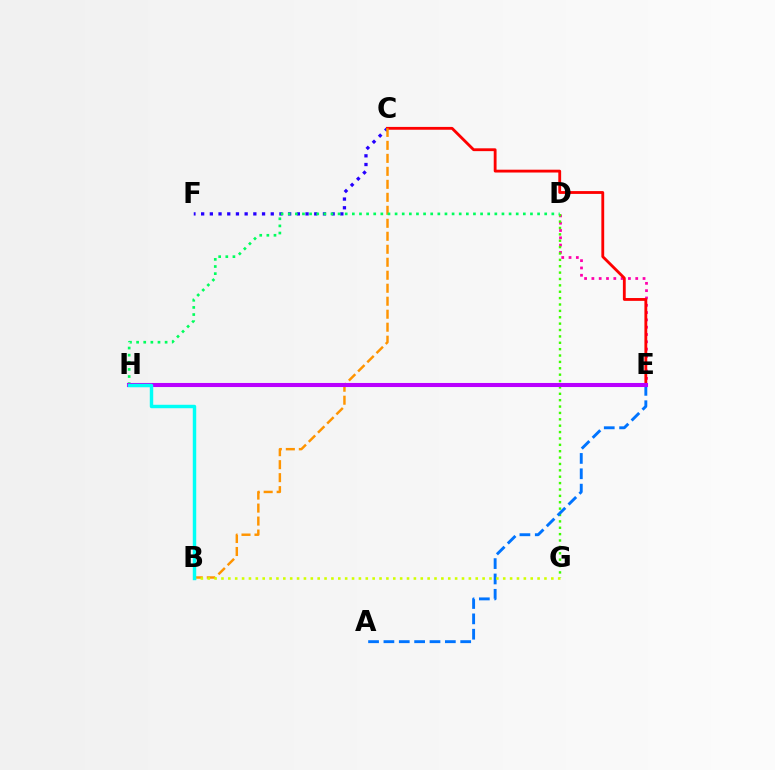{('D', 'E'): [{'color': '#ff00ac', 'line_style': 'dotted', 'thickness': 1.99}], ('C', 'F'): [{'color': '#2500ff', 'line_style': 'dotted', 'thickness': 2.36}], ('D', 'G'): [{'color': '#3dff00', 'line_style': 'dotted', 'thickness': 1.73}], ('A', 'E'): [{'color': '#0074ff', 'line_style': 'dashed', 'thickness': 2.09}], ('C', 'E'): [{'color': '#ff0000', 'line_style': 'solid', 'thickness': 2.04}], ('B', 'C'): [{'color': '#ff9400', 'line_style': 'dashed', 'thickness': 1.76}], ('D', 'H'): [{'color': '#00ff5c', 'line_style': 'dotted', 'thickness': 1.94}], ('E', 'H'): [{'color': '#b900ff', 'line_style': 'solid', 'thickness': 2.93}], ('B', 'G'): [{'color': '#d1ff00', 'line_style': 'dotted', 'thickness': 1.87}], ('B', 'H'): [{'color': '#00fff6', 'line_style': 'solid', 'thickness': 2.48}]}